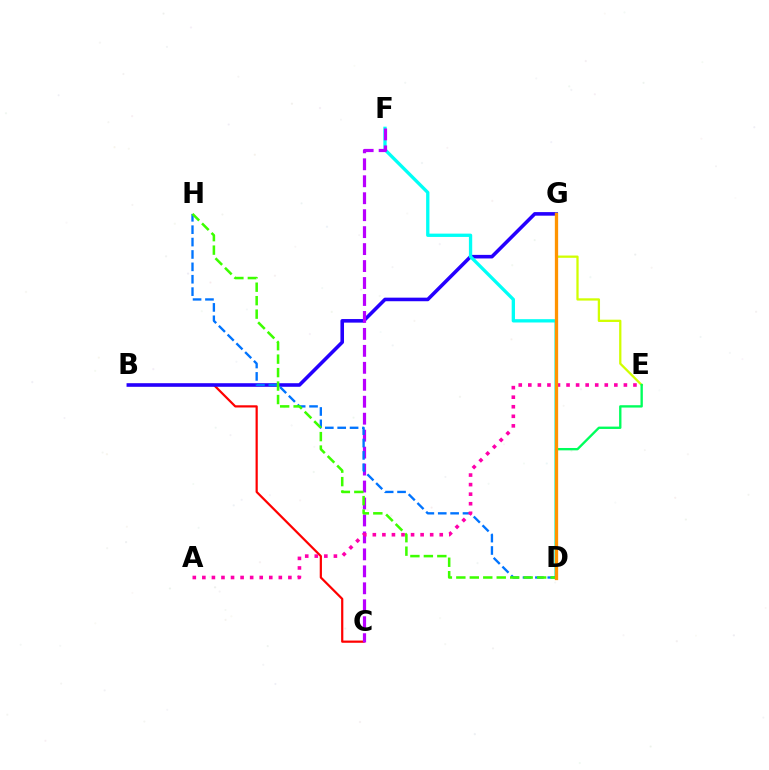{('B', 'C'): [{'color': '#ff0000', 'line_style': 'solid', 'thickness': 1.59}], ('B', 'G'): [{'color': '#2500ff', 'line_style': 'solid', 'thickness': 2.57}], ('E', 'G'): [{'color': '#d1ff00', 'line_style': 'solid', 'thickness': 1.64}], ('D', 'F'): [{'color': '#00fff6', 'line_style': 'solid', 'thickness': 2.39}], ('C', 'F'): [{'color': '#b900ff', 'line_style': 'dashed', 'thickness': 2.3}], ('D', 'H'): [{'color': '#0074ff', 'line_style': 'dashed', 'thickness': 1.68}, {'color': '#3dff00', 'line_style': 'dashed', 'thickness': 1.83}], ('A', 'E'): [{'color': '#ff00ac', 'line_style': 'dotted', 'thickness': 2.6}], ('D', 'E'): [{'color': '#00ff5c', 'line_style': 'solid', 'thickness': 1.7}], ('D', 'G'): [{'color': '#ff9400', 'line_style': 'solid', 'thickness': 2.36}]}